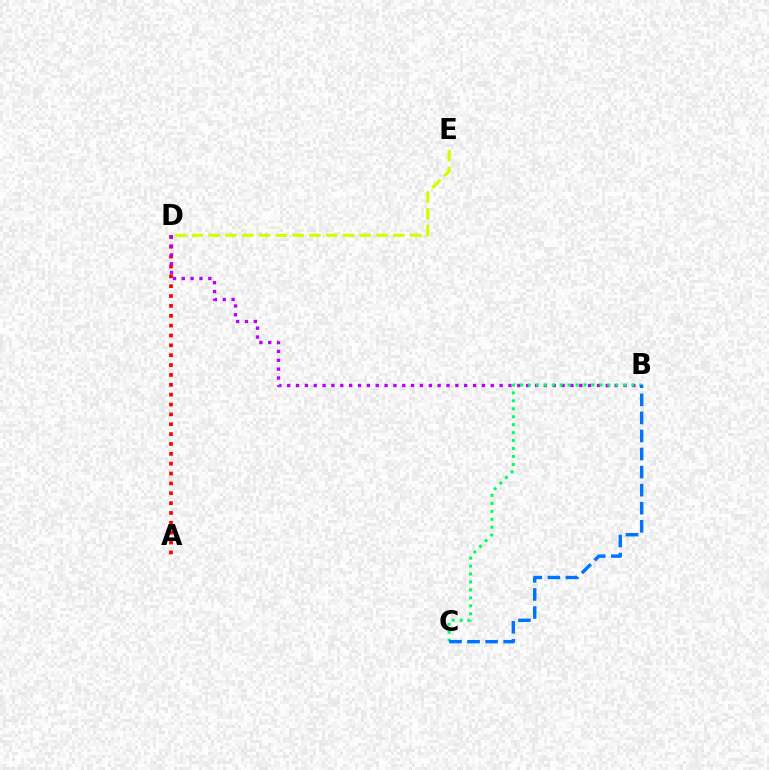{('A', 'D'): [{'color': '#ff0000', 'line_style': 'dotted', 'thickness': 2.68}], ('D', 'E'): [{'color': '#d1ff00', 'line_style': 'dashed', 'thickness': 2.28}], ('B', 'D'): [{'color': '#b900ff', 'line_style': 'dotted', 'thickness': 2.4}], ('B', 'C'): [{'color': '#00ff5c', 'line_style': 'dotted', 'thickness': 2.16}, {'color': '#0074ff', 'line_style': 'dashed', 'thickness': 2.45}]}